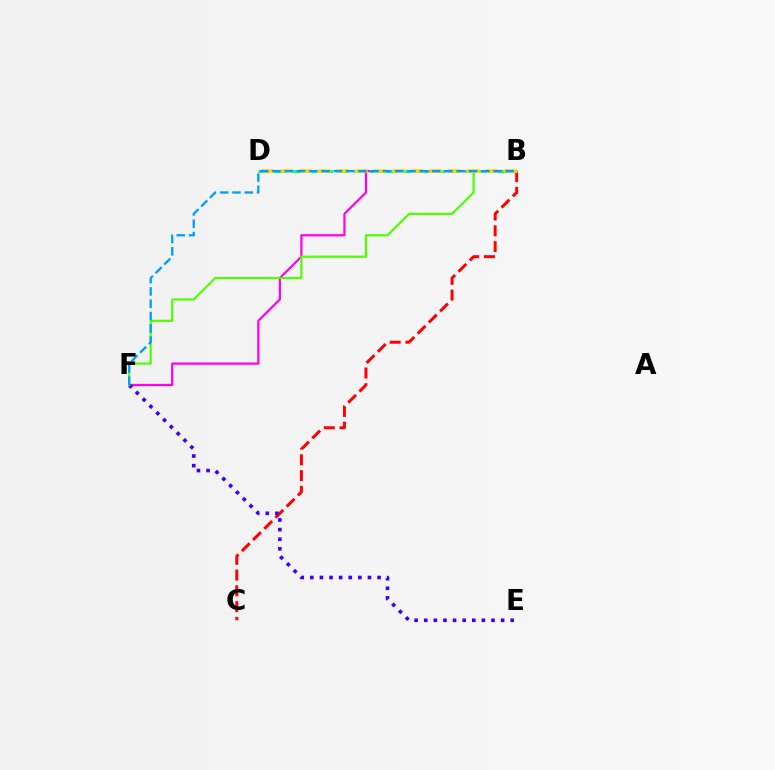{('B', 'C'): [{'color': '#ff0000', 'line_style': 'dashed', 'thickness': 2.14}], ('B', 'F'): [{'color': '#ff00ed', 'line_style': 'solid', 'thickness': 1.6}, {'color': '#4fff00', 'line_style': 'solid', 'thickness': 1.59}, {'color': '#009eff', 'line_style': 'dashed', 'thickness': 1.67}], ('B', 'D'): [{'color': '#00ff86', 'line_style': 'dashed', 'thickness': 2.16}, {'color': '#ffd500', 'line_style': 'dashed', 'thickness': 2.53}], ('E', 'F'): [{'color': '#3700ff', 'line_style': 'dotted', 'thickness': 2.61}]}